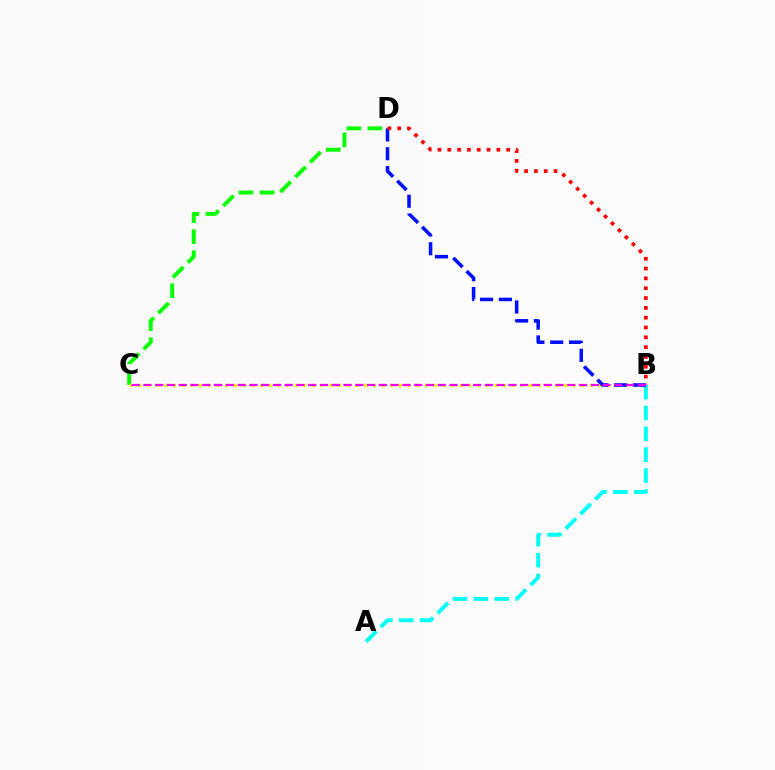{('C', 'D'): [{'color': '#08ff00', 'line_style': 'dashed', 'thickness': 2.85}], ('B', 'C'): [{'color': '#fcf500', 'line_style': 'dotted', 'thickness': 2.36}, {'color': '#ee00ff', 'line_style': 'dashed', 'thickness': 1.6}], ('A', 'B'): [{'color': '#00fff6', 'line_style': 'dashed', 'thickness': 2.84}], ('B', 'D'): [{'color': '#0010ff', 'line_style': 'dashed', 'thickness': 2.56}, {'color': '#ff0000', 'line_style': 'dotted', 'thickness': 2.67}]}